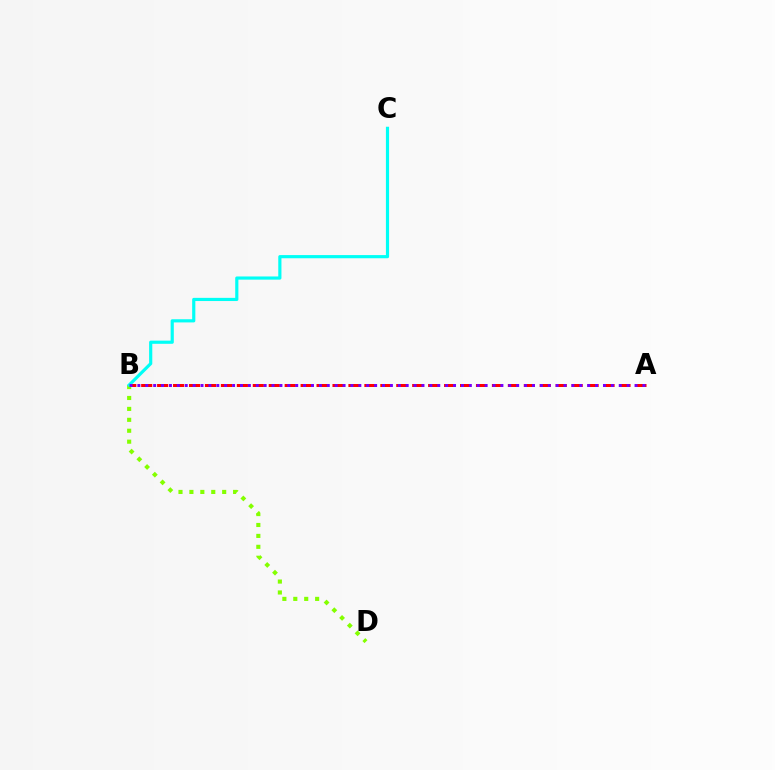{('B', 'D'): [{'color': '#84ff00', 'line_style': 'dotted', 'thickness': 2.97}], ('A', 'B'): [{'color': '#ff0000', 'line_style': 'dashed', 'thickness': 2.17}, {'color': '#7200ff', 'line_style': 'dotted', 'thickness': 2.14}], ('B', 'C'): [{'color': '#00fff6', 'line_style': 'solid', 'thickness': 2.28}]}